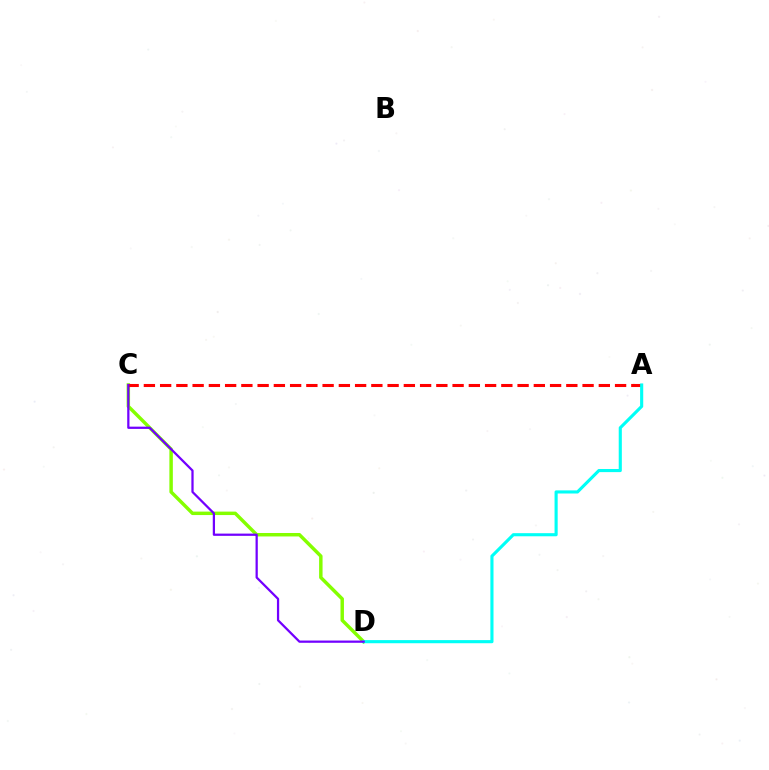{('C', 'D'): [{'color': '#84ff00', 'line_style': 'solid', 'thickness': 2.49}, {'color': '#7200ff', 'line_style': 'solid', 'thickness': 1.62}], ('A', 'C'): [{'color': '#ff0000', 'line_style': 'dashed', 'thickness': 2.21}], ('A', 'D'): [{'color': '#00fff6', 'line_style': 'solid', 'thickness': 2.25}]}